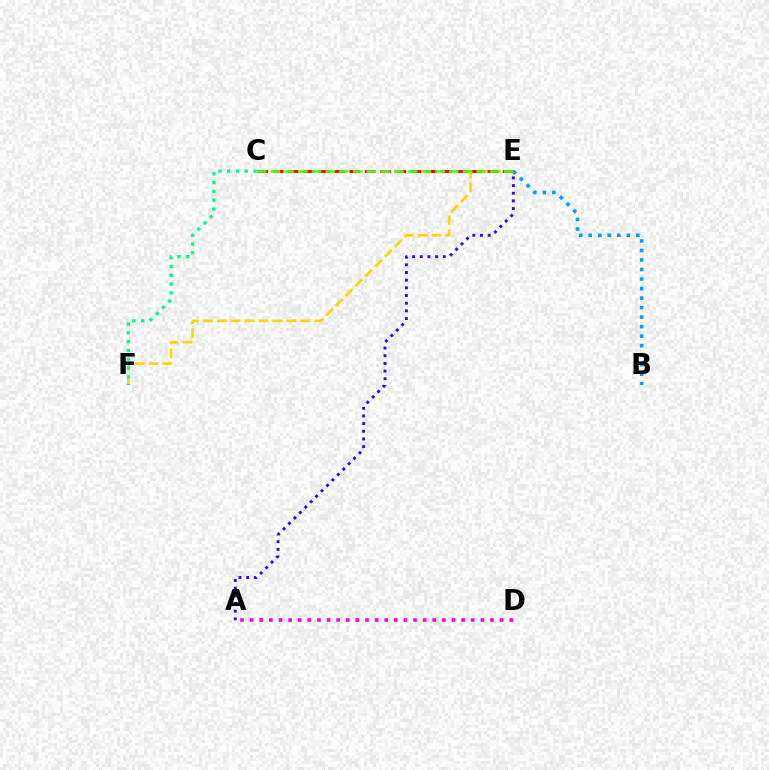{('B', 'E'): [{'color': '#009eff', 'line_style': 'dotted', 'thickness': 2.59}], ('E', 'F'): [{'color': '#ffd500', 'line_style': 'dashed', 'thickness': 1.89}], ('C', 'E'): [{'color': '#ff0000', 'line_style': 'dashed', 'thickness': 2.08}, {'color': '#4fff00', 'line_style': 'dashed', 'thickness': 1.86}], ('A', 'D'): [{'color': '#ff00ed', 'line_style': 'dotted', 'thickness': 2.61}], ('C', 'F'): [{'color': '#00ff86', 'line_style': 'dotted', 'thickness': 2.39}], ('A', 'E'): [{'color': '#3700ff', 'line_style': 'dotted', 'thickness': 2.08}]}